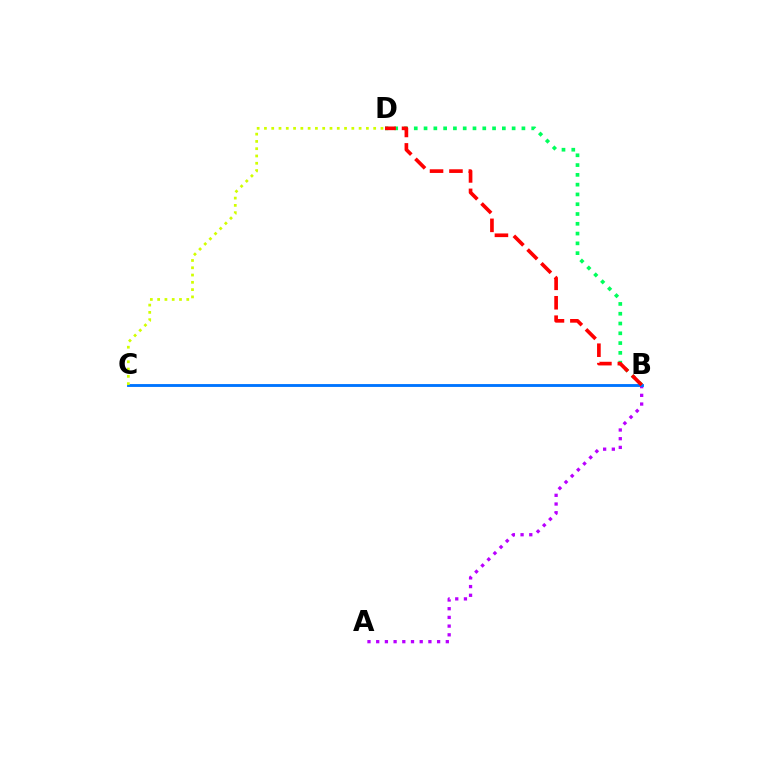{('B', 'D'): [{'color': '#00ff5c', 'line_style': 'dotted', 'thickness': 2.66}, {'color': '#ff0000', 'line_style': 'dashed', 'thickness': 2.64}], ('A', 'B'): [{'color': '#b900ff', 'line_style': 'dotted', 'thickness': 2.36}], ('B', 'C'): [{'color': '#0074ff', 'line_style': 'solid', 'thickness': 2.06}], ('C', 'D'): [{'color': '#d1ff00', 'line_style': 'dotted', 'thickness': 1.98}]}